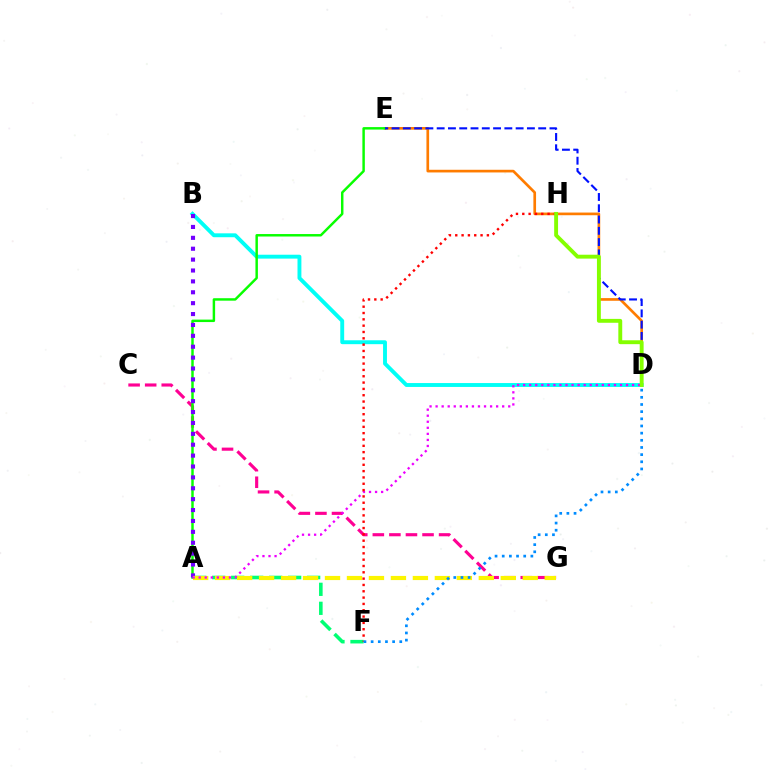{('A', 'F'): [{'color': '#00ff74', 'line_style': 'dashed', 'thickness': 2.58}], ('B', 'D'): [{'color': '#00fff6', 'line_style': 'solid', 'thickness': 2.8}], ('C', 'G'): [{'color': '#ff0094', 'line_style': 'dashed', 'thickness': 2.25}], ('D', 'E'): [{'color': '#ff7c00', 'line_style': 'solid', 'thickness': 1.93}, {'color': '#0010ff', 'line_style': 'dashed', 'thickness': 1.53}], ('A', 'E'): [{'color': '#08ff00', 'line_style': 'solid', 'thickness': 1.77}], ('A', 'B'): [{'color': '#7200ff', 'line_style': 'dotted', 'thickness': 2.96}], ('A', 'G'): [{'color': '#fcf500', 'line_style': 'dashed', 'thickness': 2.99}], ('A', 'D'): [{'color': '#ee00ff', 'line_style': 'dotted', 'thickness': 1.64}], ('F', 'H'): [{'color': '#ff0000', 'line_style': 'dotted', 'thickness': 1.72}], ('D', 'F'): [{'color': '#008cff', 'line_style': 'dotted', 'thickness': 1.95}], ('D', 'H'): [{'color': '#84ff00', 'line_style': 'solid', 'thickness': 2.8}]}